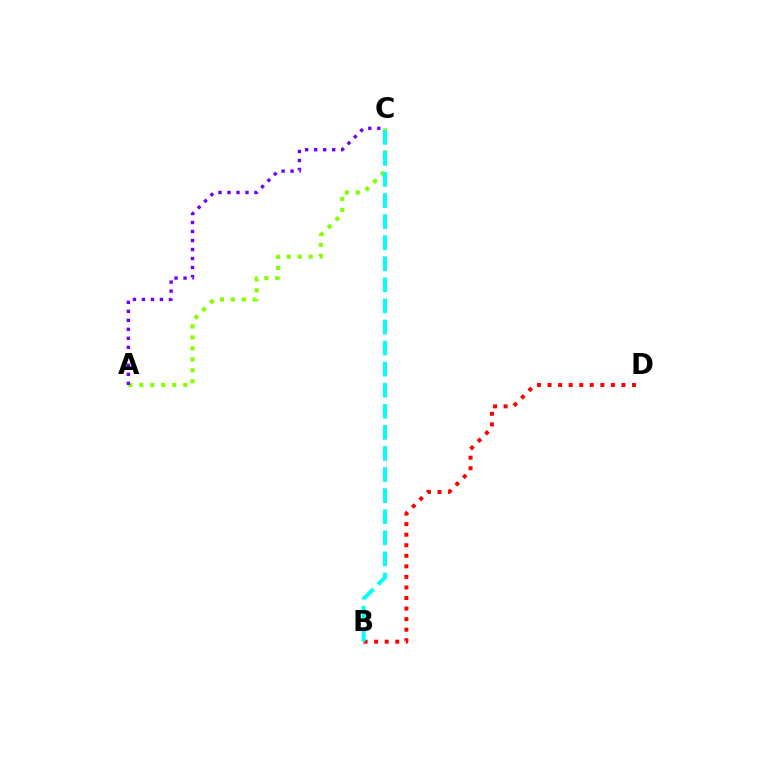{('A', 'C'): [{'color': '#84ff00', 'line_style': 'dotted', 'thickness': 2.98}, {'color': '#7200ff', 'line_style': 'dotted', 'thickness': 2.44}], ('B', 'D'): [{'color': '#ff0000', 'line_style': 'dotted', 'thickness': 2.87}], ('B', 'C'): [{'color': '#00fff6', 'line_style': 'dashed', 'thickness': 2.86}]}